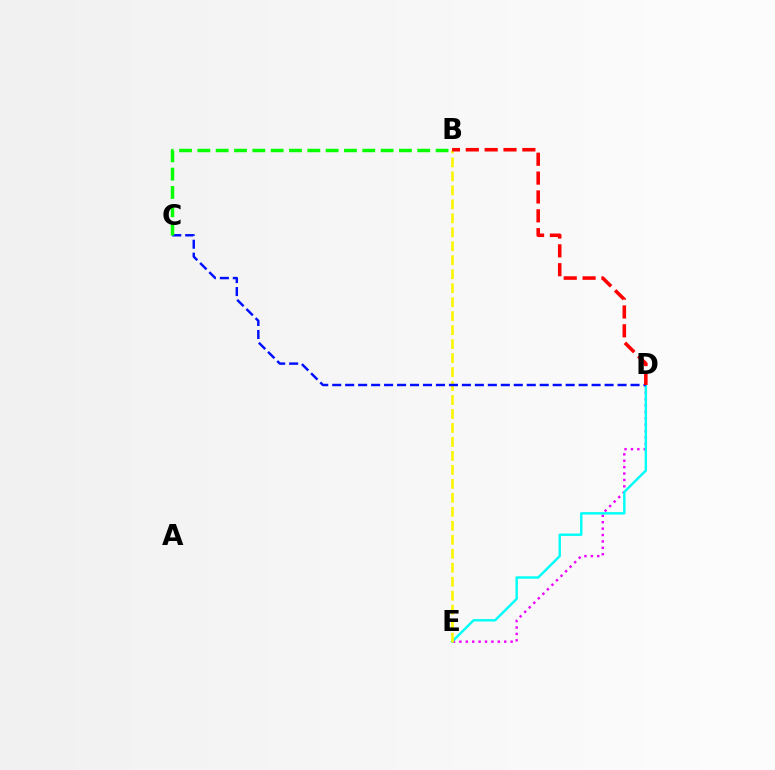{('D', 'E'): [{'color': '#ee00ff', 'line_style': 'dotted', 'thickness': 1.74}, {'color': '#00fff6', 'line_style': 'solid', 'thickness': 1.74}], ('B', 'E'): [{'color': '#fcf500', 'line_style': 'dashed', 'thickness': 1.9}], ('C', 'D'): [{'color': '#0010ff', 'line_style': 'dashed', 'thickness': 1.76}], ('B', 'C'): [{'color': '#08ff00', 'line_style': 'dashed', 'thickness': 2.49}], ('B', 'D'): [{'color': '#ff0000', 'line_style': 'dashed', 'thickness': 2.56}]}